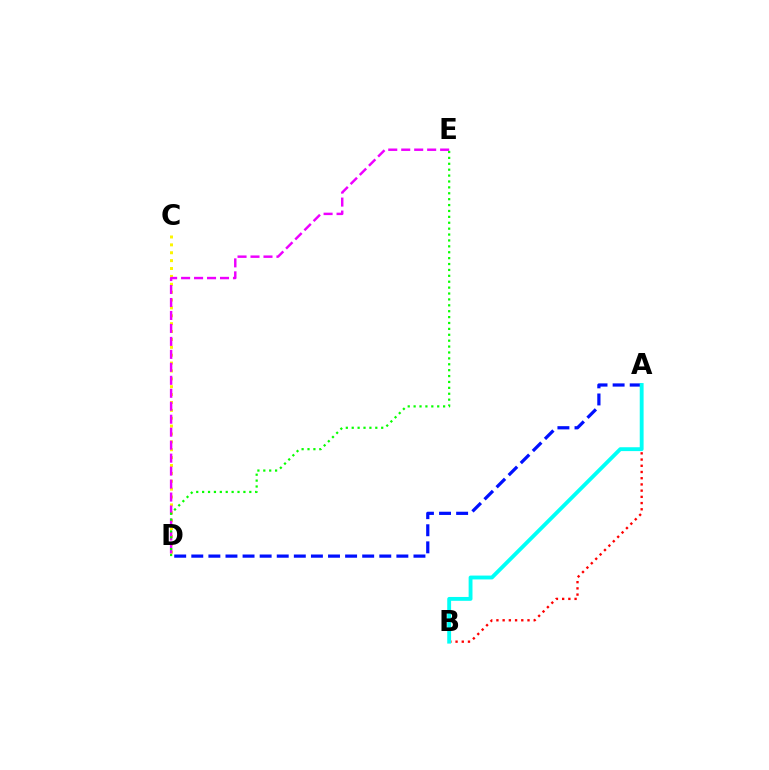{('C', 'D'): [{'color': '#fcf500', 'line_style': 'dotted', 'thickness': 2.14}], ('D', 'E'): [{'color': '#ee00ff', 'line_style': 'dashed', 'thickness': 1.76}, {'color': '#08ff00', 'line_style': 'dotted', 'thickness': 1.6}], ('A', 'B'): [{'color': '#ff0000', 'line_style': 'dotted', 'thickness': 1.69}, {'color': '#00fff6', 'line_style': 'solid', 'thickness': 2.78}], ('A', 'D'): [{'color': '#0010ff', 'line_style': 'dashed', 'thickness': 2.32}]}